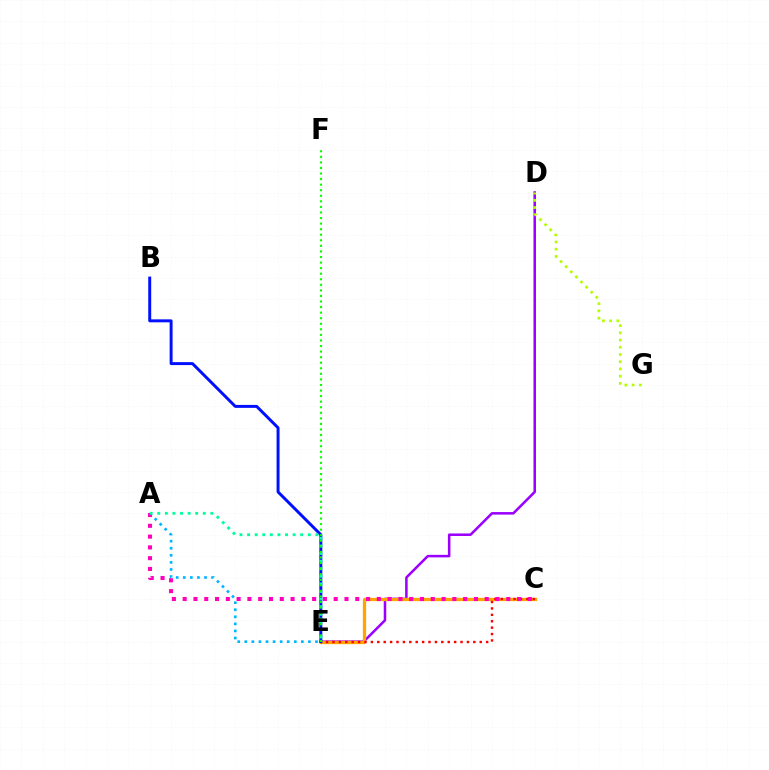{('A', 'E'): [{'color': '#00b5ff', 'line_style': 'dotted', 'thickness': 1.92}, {'color': '#00ff9d', 'line_style': 'dotted', 'thickness': 2.06}], ('D', 'E'): [{'color': '#9b00ff', 'line_style': 'solid', 'thickness': 1.83}], ('C', 'E'): [{'color': '#ffa500', 'line_style': 'solid', 'thickness': 2.37}, {'color': '#ff0000', 'line_style': 'dotted', 'thickness': 1.74}], ('D', 'G'): [{'color': '#b3ff00', 'line_style': 'dotted', 'thickness': 1.96}], ('B', 'E'): [{'color': '#0010ff', 'line_style': 'solid', 'thickness': 2.13}], ('A', 'C'): [{'color': '#ff00bd', 'line_style': 'dotted', 'thickness': 2.93}], ('E', 'F'): [{'color': '#08ff00', 'line_style': 'dotted', 'thickness': 1.51}]}